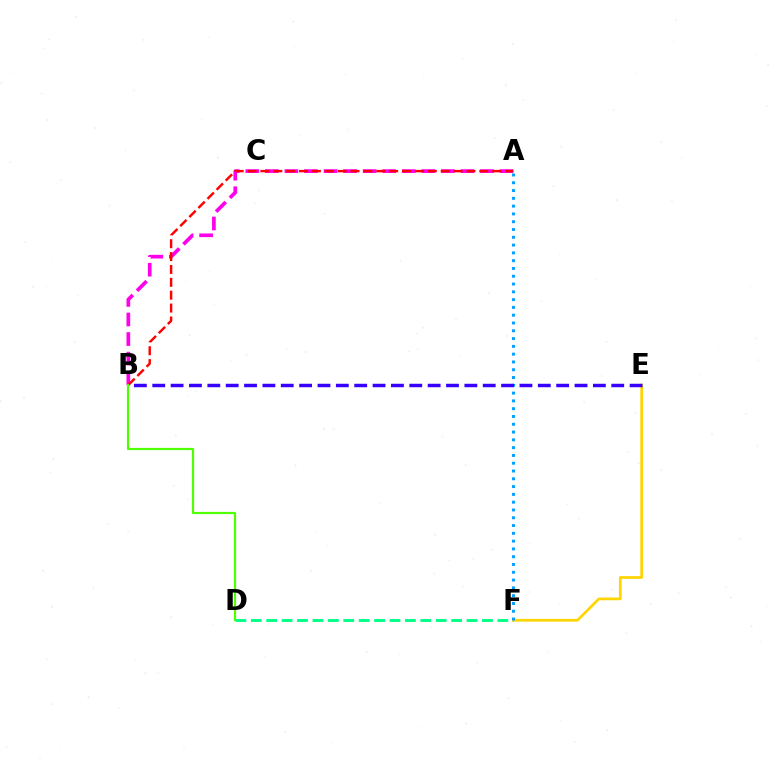{('D', 'F'): [{'color': '#00ff86', 'line_style': 'dashed', 'thickness': 2.09}], ('E', 'F'): [{'color': '#ffd500', 'line_style': 'solid', 'thickness': 1.94}], ('A', 'F'): [{'color': '#009eff', 'line_style': 'dotted', 'thickness': 2.12}], ('A', 'B'): [{'color': '#ff00ed', 'line_style': 'dashed', 'thickness': 2.66}, {'color': '#ff0000', 'line_style': 'dashed', 'thickness': 1.75}], ('B', 'E'): [{'color': '#3700ff', 'line_style': 'dashed', 'thickness': 2.49}], ('B', 'D'): [{'color': '#4fff00', 'line_style': 'solid', 'thickness': 1.58}]}